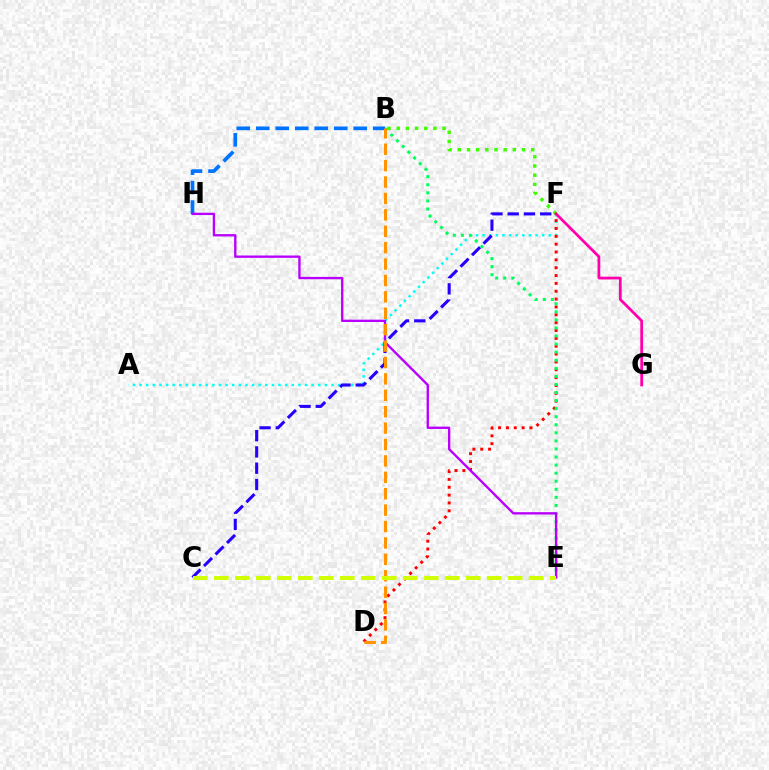{('B', 'F'): [{'color': '#3dff00', 'line_style': 'dotted', 'thickness': 2.49}], ('A', 'F'): [{'color': '#00fff6', 'line_style': 'dotted', 'thickness': 1.8}], ('C', 'F'): [{'color': '#2500ff', 'line_style': 'dashed', 'thickness': 2.21}], ('F', 'G'): [{'color': '#ff00ac', 'line_style': 'solid', 'thickness': 1.98}], ('D', 'F'): [{'color': '#ff0000', 'line_style': 'dotted', 'thickness': 2.13}], ('B', 'E'): [{'color': '#00ff5c', 'line_style': 'dotted', 'thickness': 2.19}], ('B', 'H'): [{'color': '#0074ff', 'line_style': 'dashed', 'thickness': 2.65}], ('E', 'H'): [{'color': '#b900ff', 'line_style': 'solid', 'thickness': 1.69}], ('B', 'D'): [{'color': '#ff9400', 'line_style': 'dashed', 'thickness': 2.23}], ('C', 'E'): [{'color': '#d1ff00', 'line_style': 'dashed', 'thickness': 2.85}]}